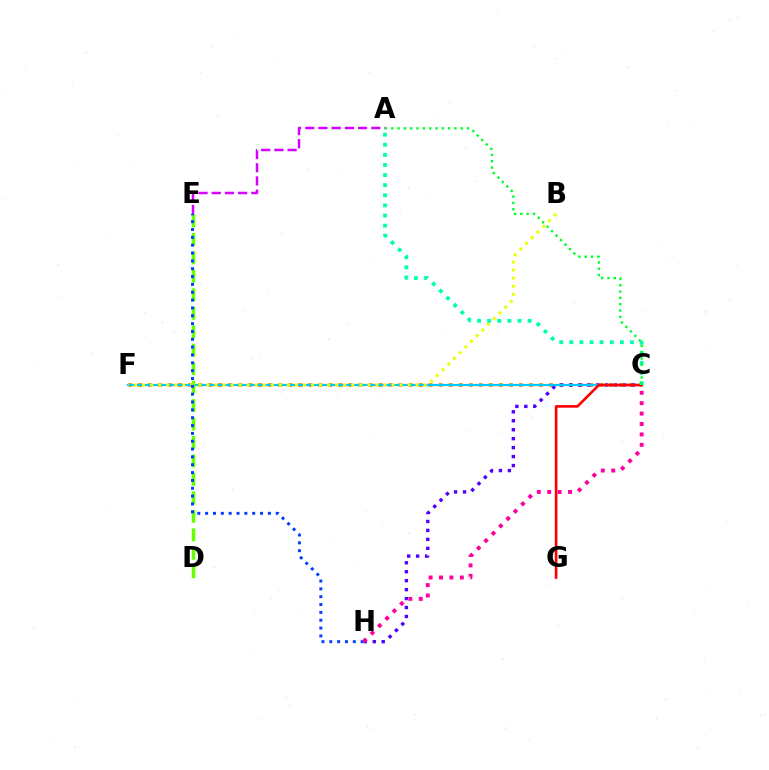{('C', 'F'): [{'color': '#ff8800', 'line_style': 'dotted', 'thickness': 2.72}, {'color': '#00c7ff', 'line_style': 'solid', 'thickness': 1.58}], ('C', 'H'): [{'color': '#4f00ff', 'line_style': 'dotted', 'thickness': 2.43}, {'color': '#ff00a0', 'line_style': 'dotted', 'thickness': 2.83}], ('D', 'E'): [{'color': '#66ff00', 'line_style': 'dashed', 'thickness': 2.51}], ('B', 'F'): [{'color': '#eeff00', 'line_style': 'dotted', 'thickness': 2.19}], ('C', 'G'): [{'color': '#ff0000', 'line_style': 'solid', 'thickness': 1.89}], ('A', 'E'): [{'color': '#d600ff', 'line_style': 'dashed', 'thickness': 1.79}], ('E', 'H'): [{'color': '#003fff', 'line_style': 'dotted', 'thickness': 2.13}], ('A', 'C'): [{'color': '#00ffaf', 'line_style': 'dotted', 'thickness': 2.75}, {'color': '#00ff27', 'line_style': 'dotted', 'thickness': 1.72}]}